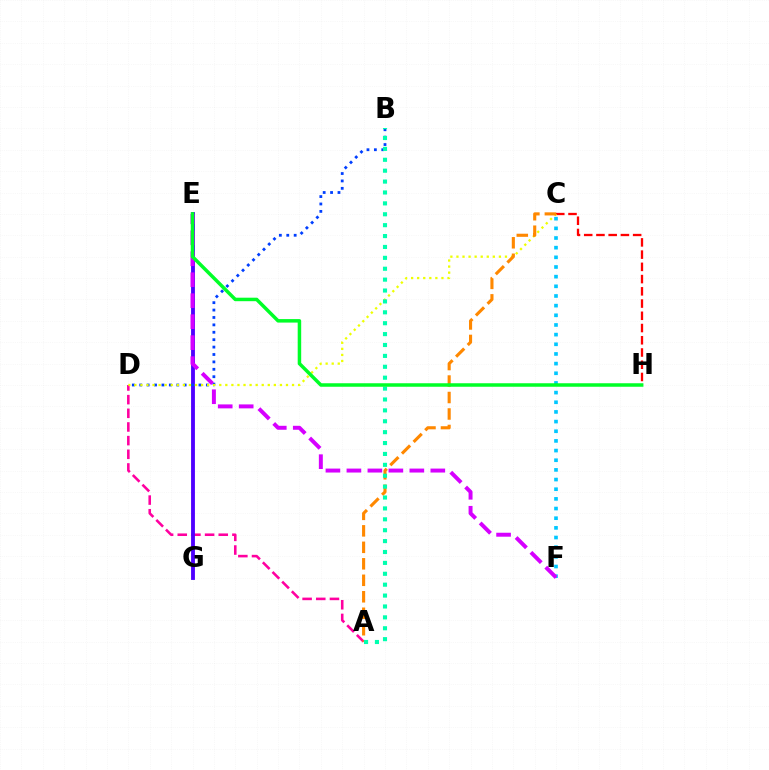{('A', 'D'): [{'color': '#ff00a0', 'line_style': 'dashed', 'thickness': 1.86}], ('E', 'G'): [{'color': '#66ff00', 'line_style': 'dotted', 'thickness': 1.52}, {'color': '#4f00ff', 'line_style': 'solid', 'thickness': 2.77}], ('C', 'F'): [{'color': '#00c7ff', 'line_style': 'dotted', 'thickness': 2.63}], ('C', 'H'): [{'color': '#ff0000', 'line_style': 'dashed', 'thickness': 1.66}], ('B', 'D'): [{'color': '#003fff', 'line_style': 'dotted', 'thickness': 2.01}], ('C', 'D'): [{'color': '#eeff00', 'line_style': 'dotted', 'thickness': 1.65}], ('E', 'F'): [{'color': '#d600ff', 'line_style': 'dashed', 'thickness': 2.85}], ('A', 'C'): [{'color': '#ff8800', 'line_style': 'dashed', 'thickness': 2.24}], ('A', 'B'): [{'color': '#00ffaf', 'line_style': 'dotted', 'thickness': 2.96}], ('E', 'H'): [{'color': '#00ff27', 'line_style': 'solid', 'thickness': 2.52}]}